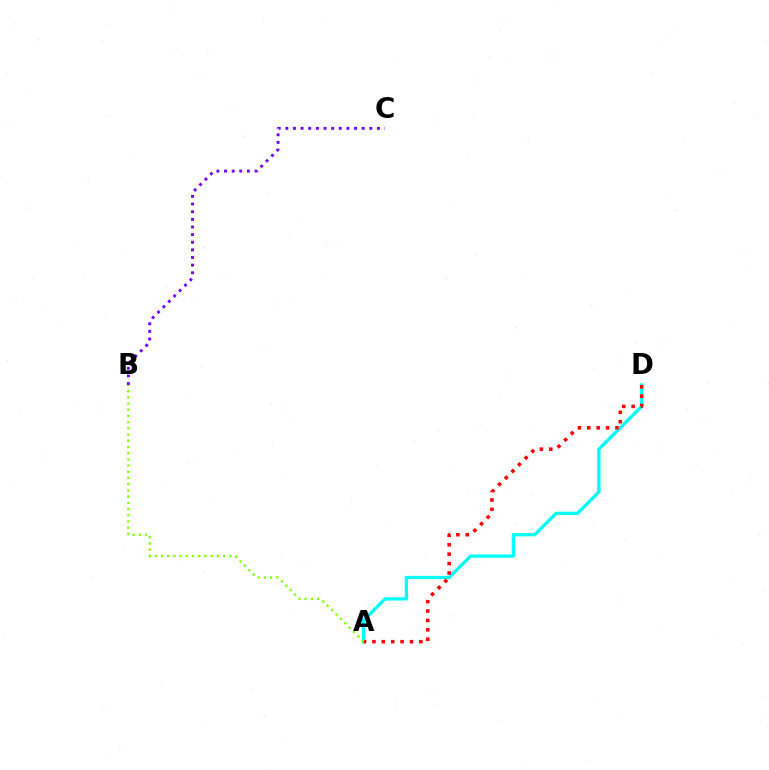{('A', 'D'): [{'color': '#00fff6', 'line_style': 'solid', 'thickness': 2.36}, {'color': '#ff0000', 'line_style': 'dotted', 'thickness': 2.55}], ('A', 'B'): [{'color': '#84ff00', 'line_style': 'dotted', 'thickness': 1.69}], ('B', 'C'): [{'color': '#7200ff', 'line_style': 'dotted', 'thickness': 2.07}]}